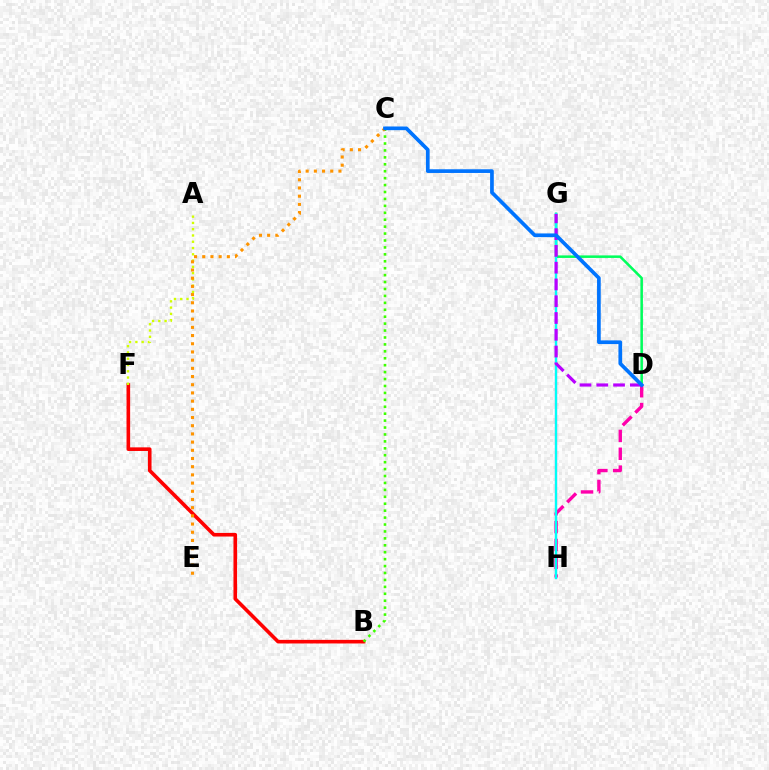{('G', 'H'): [{'color': '#2500ff', 'line_style': 'solid', 'thickness': 1.53}, {'color': '#00fff6', 'line_style': 'solid', 'thickness': 1.6}], ('D', 'H'): [{'color': '#ff00ac', 'line_style': 'dashed', 'thickness': 2.42}], ('D', 'G'): [{'color': '#00ff5c', 'line_style': 'solid', 'thickness': 1.83}, {'color': '#b900ff', 'line_style': 'dashed', 'thickness': 2.28}], ('B', 'F'): [{'color': '#ff0000', 'line_style': 'solid', 'thickness': 2.6}], ('B', 'C'): [{'color': '#3dff00', 'line_style': 'dotted', 'thickness': 1.88}], ('A', 'F'): [{'color': '#d1ff00', 'line_style': 'dotted', 'thickness': 1.7}], ('C', 'E'): [{'color': '#ff9400', 'line_style': 'dotted', 'thickness': 2.23}], ('C', 'D'): [{'color': '#0074ff', 'line_style': 'solid', 'thickness': 2.66}]}